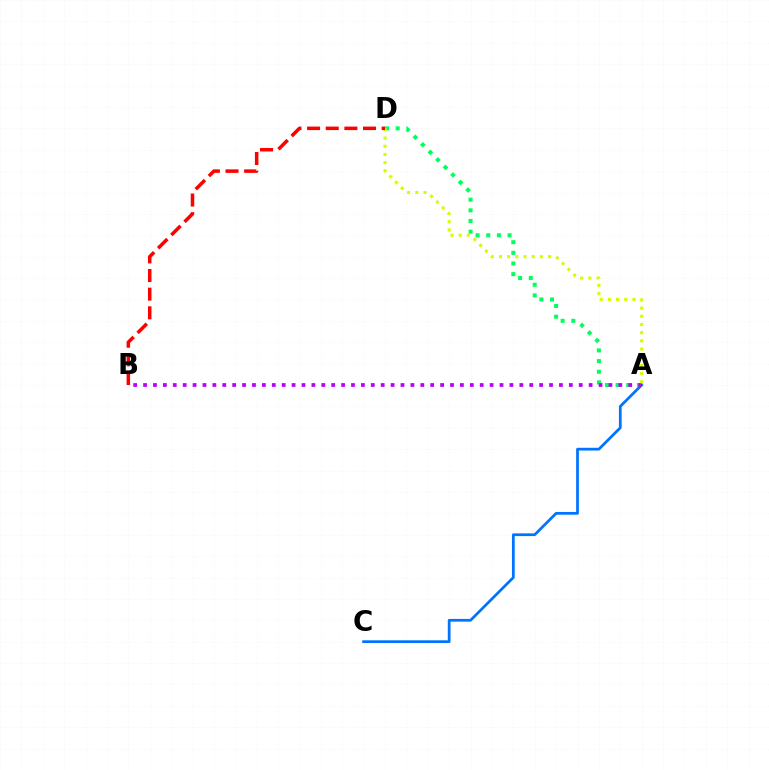{('A', 'C'): [{'color': '#0074ff', 'line_style': 'solid', 'thickness': 1.98}], ('A', 'D'): [{'color': '#00ff5c', 'line_style': 'dotted', 'thickness': 2.9}, {'color': '#d1ff00', 'line_style': 'dotted', 'thickness': 2.22}], ('A', 'B'): [{'color': '#b900ff', 'line_style': 'dotted', 'thickness': 2.69}], ('B', 'D'): [{'color': '#ff0000', 'line_style': 'dashed', 'thickness': 2.53}]}